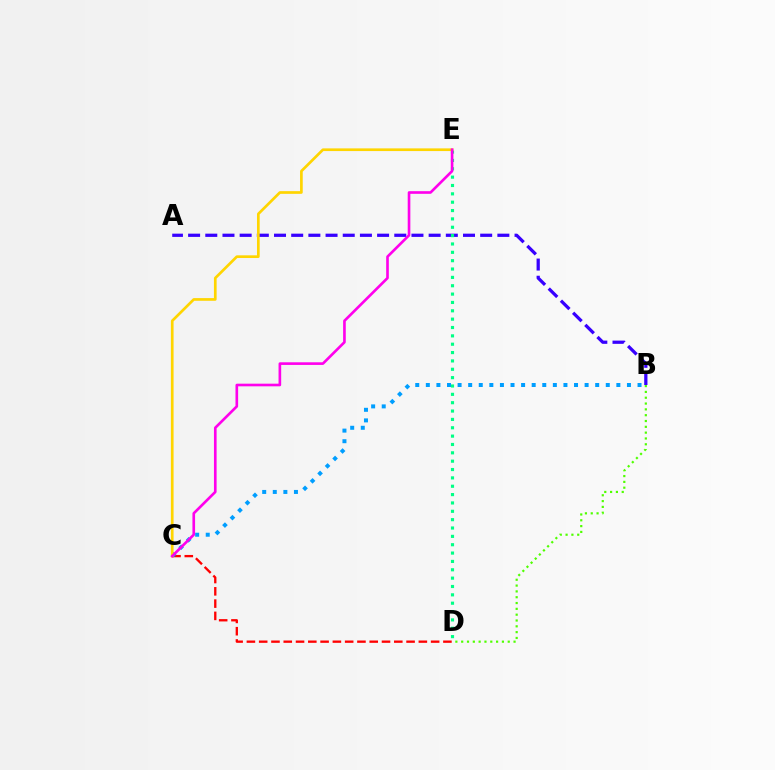{('C', 'D'): [{'color': '#ff0000', 'line_style': 'dashed', 'thickness': 1.67}], ('B', 'C'): [{'color': '#009eff', 'line_style': 'dotted', 'thickness': 2.88}], ('A', 'B'): [{'color': '#3700ff', 'line_style': 'dashed', 'thickness': 2.33}], ('D', 'E'): [{'color': '#00ff86', 'line_style': 'dotted', 'thickness': 2.27}], ('C', 'E'): [{'color': '#ffd500', 'line_style': 'solid', 'thickness': 1.93}, {'color': '#ff00ed', 'line_style': 'solid', 'thickness': 1.9}], ('B', 'D'): [{'color': '#4fff00', 'line_style': 'dotted', 'thickness': 1.58}]}